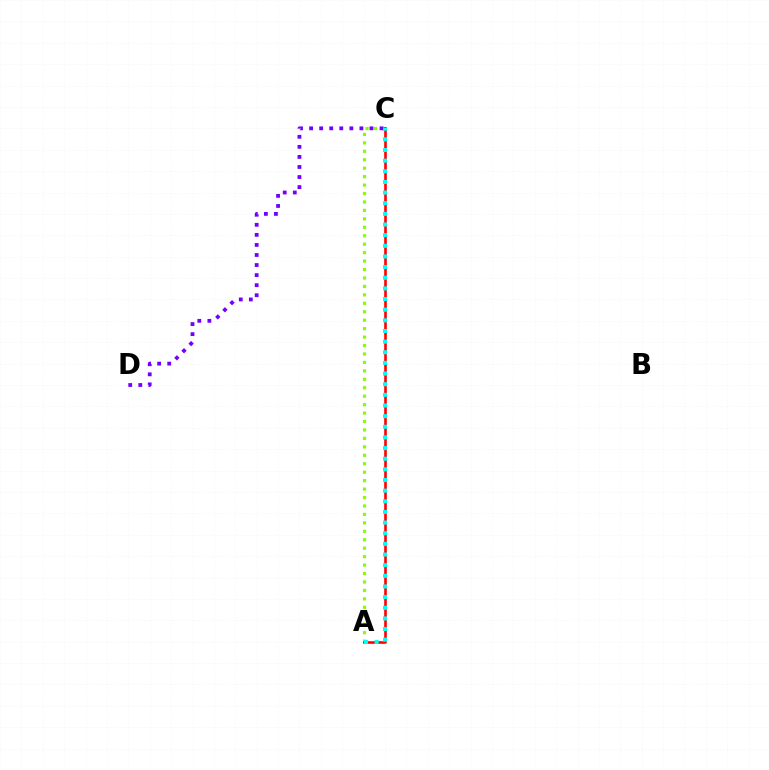{('A', 'C'): [{'color': '#84ff00', 'line_style': 'dotted', 'thickness': 2.29}, {'color': '#ff0000', 'line_style': 'solid', 'thickness': 1.88}, {'color': '#00fff6', 'line_style': 'dotted', 'thickness': 2.89}], ('C', 'D'): [{'color': '#7200ff', 'line_style': 'dotted', 'thickness': 2.73}]}